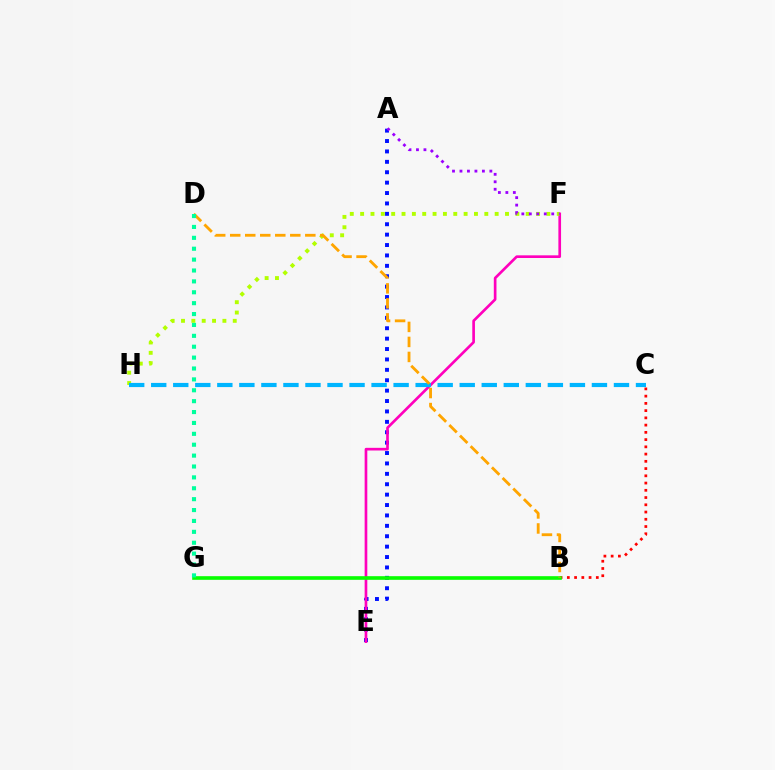{('A', 'E'): [{'color': '#0010ff', 'line_style': 'dotted', 'thickness': 2.83}], ('E', 'F'): [{'color': '#ff00bd', 'line_style': 'solid', 'thickness': 1.92}], ('B', 'C'): [{'color': '#ff0000', 'line_style': 'dotted', 'thickness': 1.97}], ('F', 'H'): [{'color': '#b3ff00', 'line_style': 'dotted', 'thickness': 2.81}], ('C', 'H'): [{'color': '#00b5ff', 'line_style': 'dashed', 'thickness': 2.99}], ('B', 'G'): [{'color': '#08ff00', 'line_style': 'solid', 'thickness': 2.62}], ('A', 'F'): [{'color': '#9b00ff', 'line_style': 'dotted', 'thickness': 2.03}], ('B', 'D'): [{'color': '#ffa500', 'line_style': 'dashed', 'thickness': 2.04}], ('D', 'G'): [{'color': '#00ff9d', 'line_style': 'dotted', 'thickness': 2.96}]}